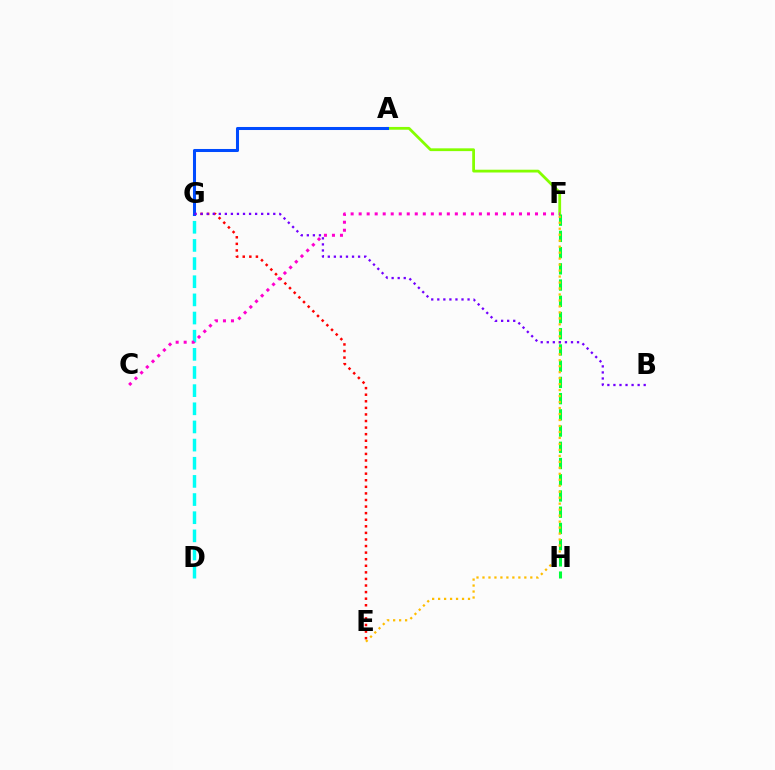{('A', 'F'): [{'color': '#84ff00', 'line_style': 'solid', 'thickness': 2.0}], ('D', 'G'): [{'color': '#00fff6', 'line_style': 'dashed', 'thickness': 2.47}], ('F', 'H'): [{'color': '#00ff39', 'line_style': 'dashed', 'thickness': 2.2}], ('E', 'G'): [{'color': '#ff0000', 'line_style': 'dotted', 'thickness': 1.79}], ('A', 'G'): [{'color': '#004bff', 'line_style': 'solid', 'thickness': 2.19}], ('E', 'F'): [{'color': '#ffbd00', 'line_style': 'dotted', 'thickness': 1.62}], ('B', 'G'): [{'color': '#7200ff', 'line_style': 'dotted', 'thickness': 1.64}], ('C', 'F'): [{'color': '#ff00cf', 'line_style': 'dotted', 'thickness': 2.18}]}